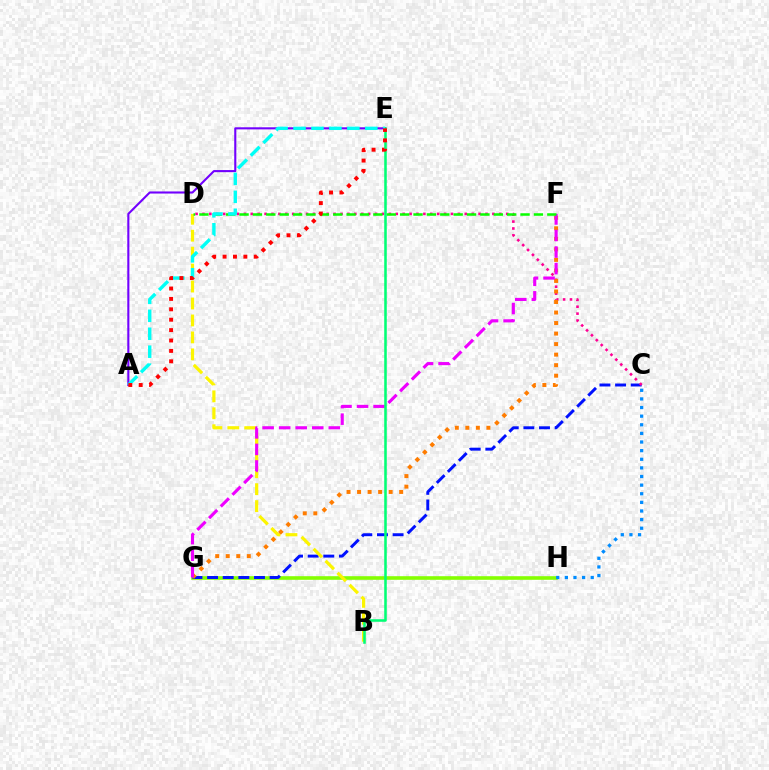{('G', 'H'): [{'color': '#84ff00', 'line_style': 'solid', 'thickness': 2.6}], ('C', 'G'): [{'color': '#0010ff', 'line_style': 'dashed', 'thickness': 2.12}], ('B', 'D'): [{'color': '#fcf500', 'line_style': 'dashed', 'thickness': 2.3}], ('C', 'D'): [{'color': '#ff0094', 'line_style': 'dotted', 'thickness': 1.88}], ('F', 'G'): [{'color': '#ff7c00', 'line_style': 'dotted', 'thickness': 2.86}, {'color': '#ee00ff', 'line_style': 'dashed', 'thickness': 2.25}], ('C', 'H'): [{'color': '#008cff', 'line_style': 'dotted', 'thickness': 2.34}], ('A', 'E'): [{'color': '#7200ff', 'line_style': 'solid', 'thickness': 1.51}, {'color': '#00fff6', 'line_style': 'dashed', 'thickness': 2.44}, {'color': '#ff0000', 'line_style': 'dotted', 'thickness': 2.82}], ('D', 'F'): [{'color': '#08ff00', 'line_style': 'dashed', 'thickness': 1.82}], ('B', 'E'): [{'color': '#00ff74', 'line_style': 'solid', 'thickness': 1.83}]}